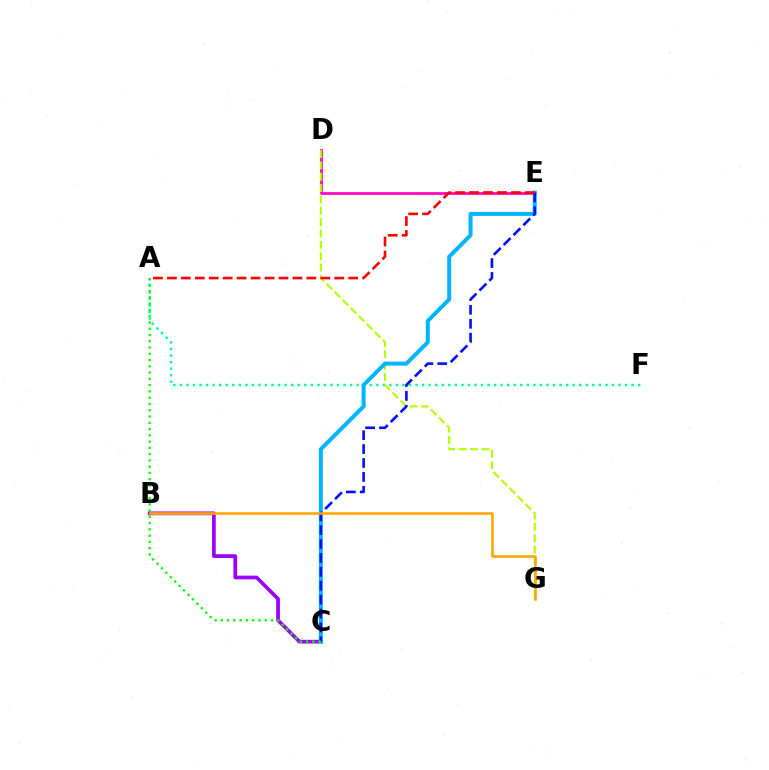{('B', 'C'): [{'color': '#9b00ff', 'line_style': 'solid', 'thickness': 2.67}], ('D', 'E'): [{'color': '#ff00bd', 'line_style': 'solid', 'thickness': 1.95}], ('A', 'F'): [{'color': '#00ff9d', 'line_style': 'dotted', 'thickness': 1.78}], ('D', 'G'): [{'color': '#b3ff00', 'line_style': 'dashed', 'thickness': 1.54}], ('C', 'E'): [{'color': '#00b5ff', 'line_style': 'solid', 'thickness': 2.87}, {'color': '#0010ff', 'line_style': 'dashed', 'thickness': 1.89}], ('B', 'G'): [{'color': '#ffa500', 'line_style': 'solid', 'thickness': 1.87}], ('A', 'C'): [{'color': '#08ff00', 'line_style': 'dotted', 'thickness': 1.7}], ('A', 'E'): [{'color': '#ff0000', 'line_style': 'dashed', 'thickness': 1.9}]}